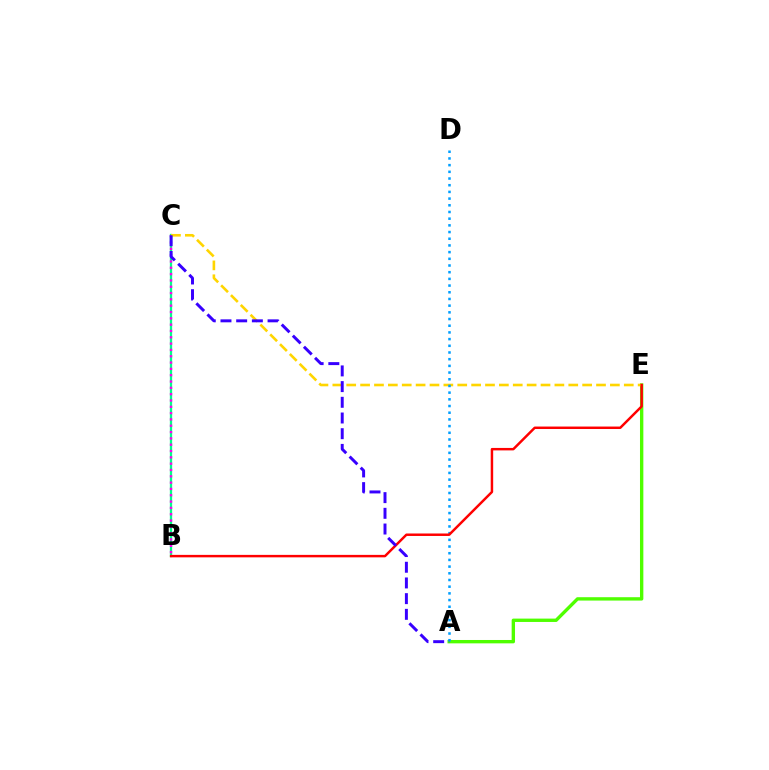{('B', 'C'): [{'color': '#00ff86', 'line_style': 'solid', 'thickness': 1.65}, {'color': '#ff00ed', 'line_style': 'dotted', 'thickness': 1.72}], ('A', 'E'): [{'color': '#4fff00', 'line_style': 'solid', 'thickness': 2.42}], ('C', 'E'): [{'color': '#ffd500', 'line_style': 'dashed', 'thickness': 1.89}], ('A', 'D'): [{'color': '#009eff', 'line_style': 'dotted', 'thickness': 1.82}], ('B', 'E'): [{'color': '#ff0000', 'line_style': 'solid', 'thickness': 1.78}], ('A', 'C'): [{'color': '#3700ff', 'line_style': 'dashed', 'thickness': 2.13}]}